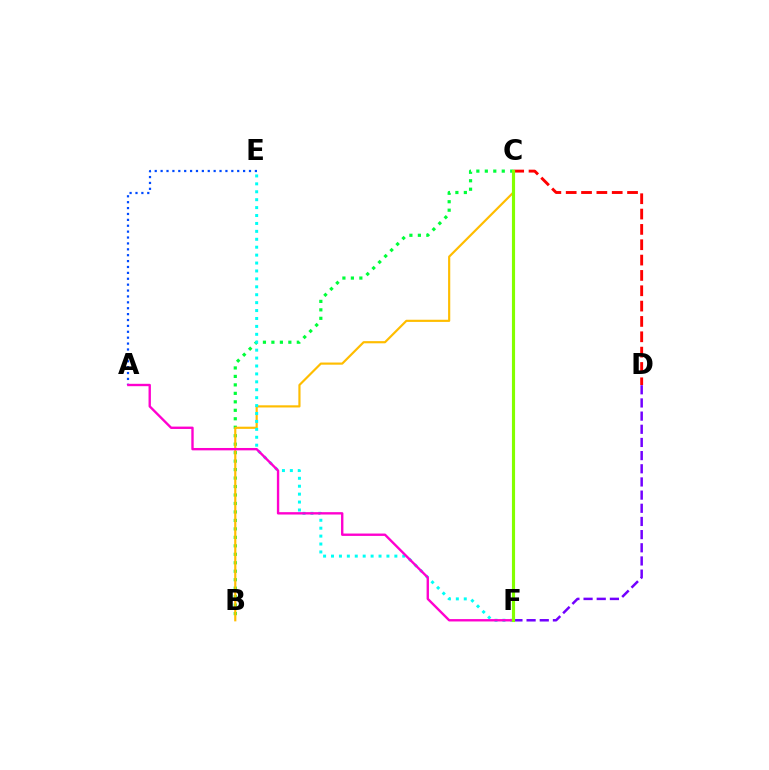{('D', 'F'): [{'color': '#7200ff', 'line_style': 'dashed', 'thickness': 1.79}], ('C', 'D'): [{'color': '#ff0000', 'line_style': 'dashed', 'thickness': 2.08}], ('A', 'E'): [{'color': '#004bff', 'line_style': 'dotted', 'thickness': 1.6}], ('B', 'C'): [{'color': '#00ff39', 'line_style': 'dotted', 'thickness': 2.3}, {'color': '#ffbd00', 'line_style': 'solid', 'thickness': 1.56}], ('E', 'F'): [{'color': '#00fff6', 'line_style': 'dotted', 'thickness': 2.15}], ('A', 'F'): [{'color': '#ff00cf', 'line_style': 'solid', 'thickness': 1.71}], ('C', 'F'): [{'color': '#84ff00', 'line_style': 'solid', 'thickness': 2.26}]}